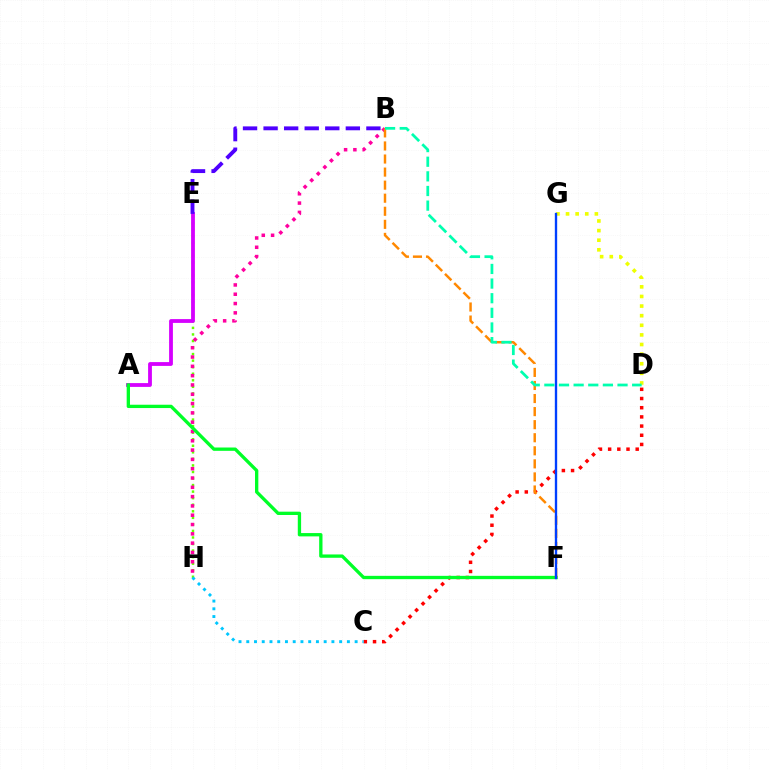{('E', 'H'): [{'color': '#66ff00', 'line_style': 'dotted', 'thickness': 1.78}], ('C', 'D'): [{'color': '#ff0000', 'line_style': 'dotted', 'thickness': 2.5}], ('B', 'H'): [{'color': '#ff00a0', 'line_style': 'dotted', 'thickness': 2.53}], ('A', 'E'): [{'color': '#d600ff', 'line_style': 'solid', 'thickness': 2.74}], ('A', 'F'): [{'color': '#00ff27', 'line_style': 'solid', 'thickness': 2.39}], ('C', 'H'): [{'color': '#00c7ff', 'line_style': 'dotted', 'thickness': 2.1}], ('B', 'F'): [{'color': '#ff8800', 'line_style': 'dashed', 'thickness': 1.77}], ('D', 'G'): [{'color': '#eeff00', 'line_style': 'dotted', 'thickness': 2.61}], ('F', 'G'): [{'color': '#003fff', 'line_style': 'solid', 'thickness': 1.69}], ('B', 'D'): [{'color': '#00ffaf', 'line_style': 'dashed', 'thickness': 1.99}], ('B', 'E'): [{'color': '#4f00ff', 'line_style': 'dashed', 'thickness': 2.79}]}